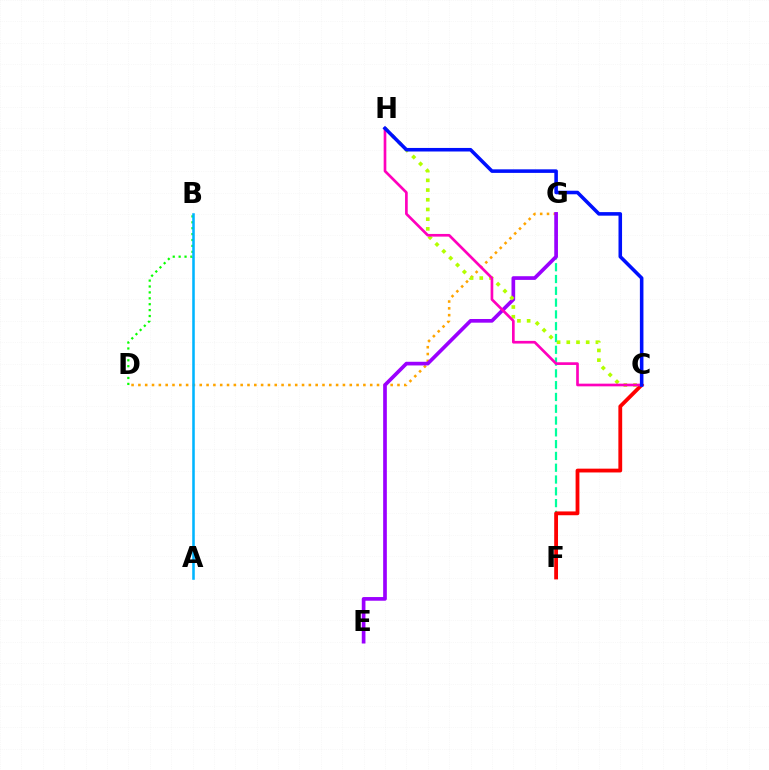{('F', 'G'): [{'color': '#00ff9d', 'line_style': 'dashed', 'thickness': 1.6}], ('D', 'G'): [{'color': '#ffa500', 'line_style': 'dotted', 'thickness': 1.85}], ('B', 'D'): [{'color': '#08ff00', 'line_style': 'dotted', 'thickness': 1.6}], ('C', 'F'): [{'color': '#ff0000', 'line_style': 'solid', 'thickness': 2.74}], ('A', 'B'): [{'color': '#00b5ff', 'line_style': 'solid', 'thickness': 1.85}], ('E', 'G'): [{'color': '#9b00ff', 'line_style': 'solid', 'thickness': 2.65}], ('C', 'H'): [{'color': '#b3ff00', 'line_style': 'dotted', 'thickness': 2.64}, {'color': '#ff00bd', 'line_style': 'solid', 'thickness': 1.93}, {'color': '#0010ff', 'line_style': 'solid', 'thickness': 2.56}]}